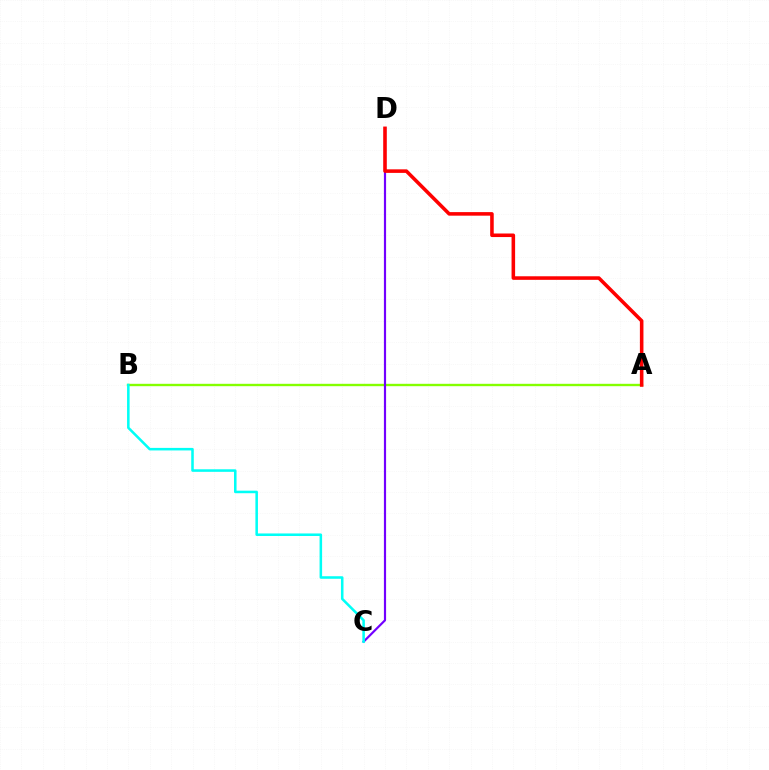{('A', 'B'): [{'color': '#84ff00', 'line_style': 'solid', 'thickness': 1.71}], ('C', 'D'): [{'color': '#7200ff', 'line_style': 'solid', 'thickness': 1.57}], ('B', 'C'): [{'color': '#00fff6', 'line_style': 'solid', 'thickness': 1.83}], ('A', 'D'): [{'color': '#ff0000', 'line_style': 'solid', 'thickness': 2.57}]}